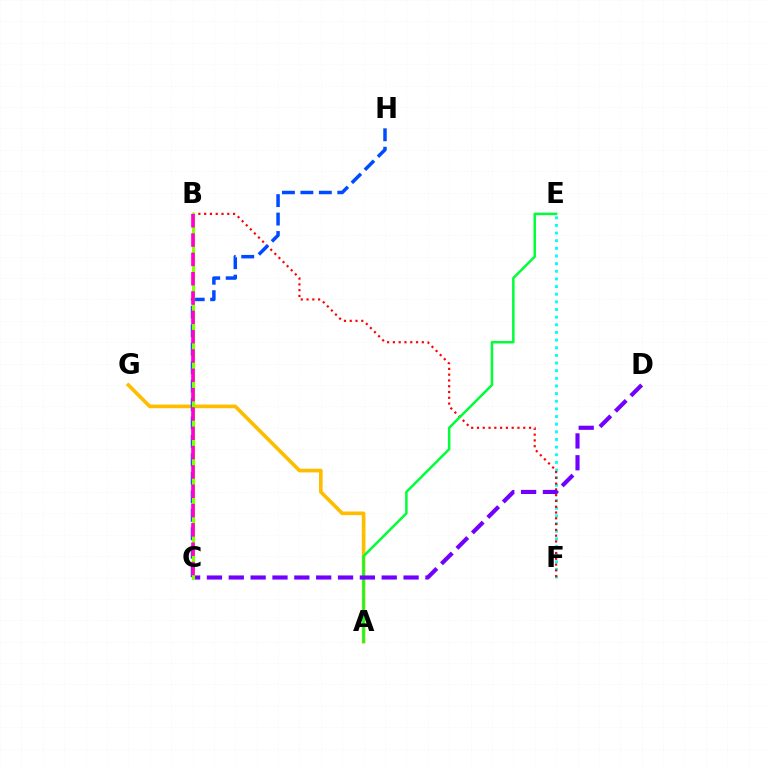{('E', 'F'): [{'color': '#00fff6', 'line_style': 'dotted', 'thickness': 2.08}], ('A', 'G'): [{'color': '#ffbd00', 'line_style': 'solid', 'thickness': 2.64}], ('B', 'F'): [{'color': '#ff0000', 'line_style': 'dotted', 'thickness': 1.57}], ('A', 'E'): [{'color': '#00ff39', 'line_style': 'solid', 'thickness': 1.8}], ('C', 'H'): [{'color': '#004bff', 'line_style': 'dashed', 'thickness': 2.51}], ('C', 'D'): [{'color': '#7200ff', 'line_style': 'dashed', 'thickness': 2.97}], ('B', 'C'): [{'color': '#84ff00', 'line_style': 'solid', 'thickness': 2.32}, {'color': '#ff00cf', 'line_style': 'dashed', 'thickness': 2.62}]}